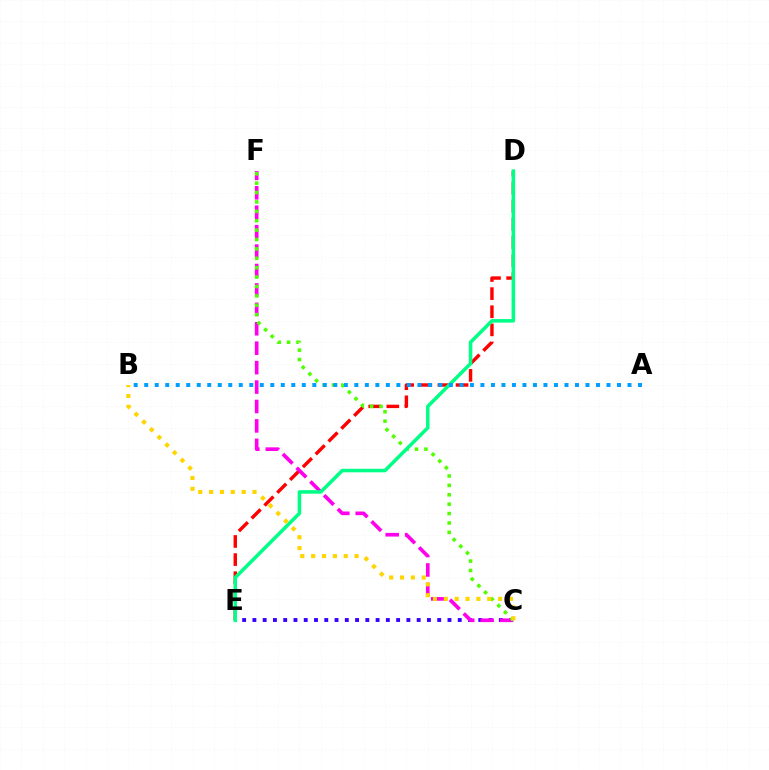{('C', 'E'): [{'color': '#3700ff', 'line_style': 'dotted', 'thickness': 2.79}], ('D', 'E'): [{'color': '#ff0000', 'line_style': 'dashed', 'thickness': 2.46}, {'color': '#00ff86', 'line_style': 'solid', 'thickness': 2.54}], ('C', 'F'): [{'color': '#ff00ed', 'line_style': 'dashed', 'thickness': 2.64}, {'color': '#4fff00', 'line_style': 'dotted', 'thickness': 2.55}], ('B', 'C'): [{'color': '#ffd500', 'line_style': 'dotted', 'thickness': 2.95}], ('A', 'B'): [{'color': '#009eff', 'line_style': 'dotted', 'thickness': 2.85}]}